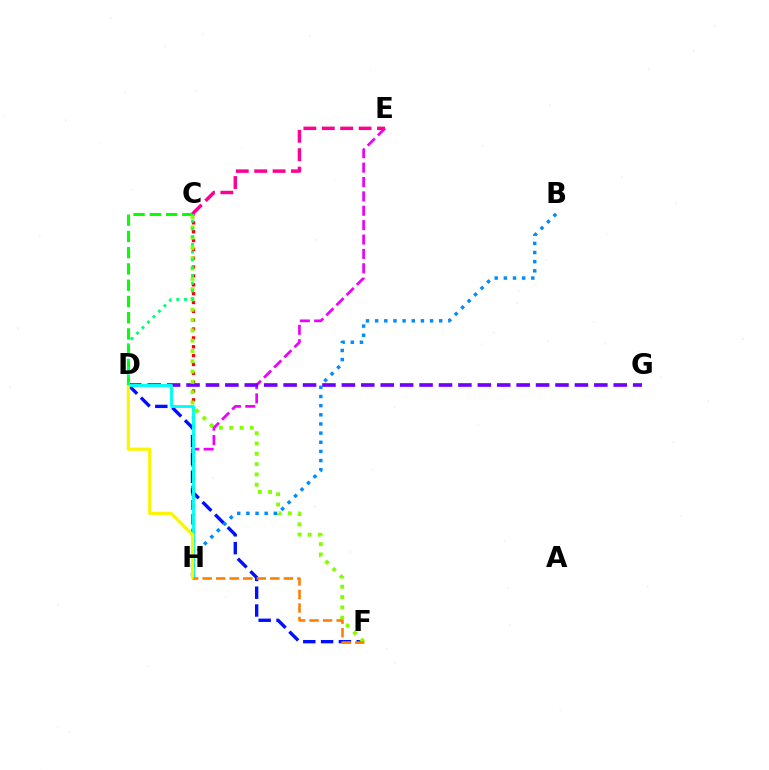{('E', 'H'): [{'color': '#ee00ff', 'line_style': 'dashed', 'thickness': 1.95}], ('D', 'F'): [{'color': '#0010ff', 'line_style': 'dashed', 'thickness': 2.42}], ('D', 'G'): [{'color': '#7200ff', 'line_style': 'dashed', 'thickness': 2.64}], ('C', 'D'): [{'color': '#08ff00', 'line_style': 'dashed', 'thickness': 2.21}, {'color': '#00ff74', 'line_style': 'dotted', 'thickness': 2.11}], ('C', 'H'): [{'color': '#ff0000', 'line_style': 'dotted', 'thickness': 2.4}], ('D', 'H'): [{'color': '#00fff6', 'line_style': 'solid', 'thickness': 2.11}, {'color': '#fcf500', 'line_style': 'solid', 'thickness': 2.26}], ('C', 'F'): [{'color': '#84ff00', 'line_style': 'dotted', 'thickness': 2.8}], ('B', 'H'): [{'color': '#008cff', 'line_style': 'dotted', 'thickness': 2.49}], ('C', 'E'): [{'color': '#ff0094', 'line_style': 'dashed', 'thickness': 2.5}], ('F', 'H'): [{'color': '#ff7c00', 'line_style': 'dashed', 'thickness': 1.84}]}